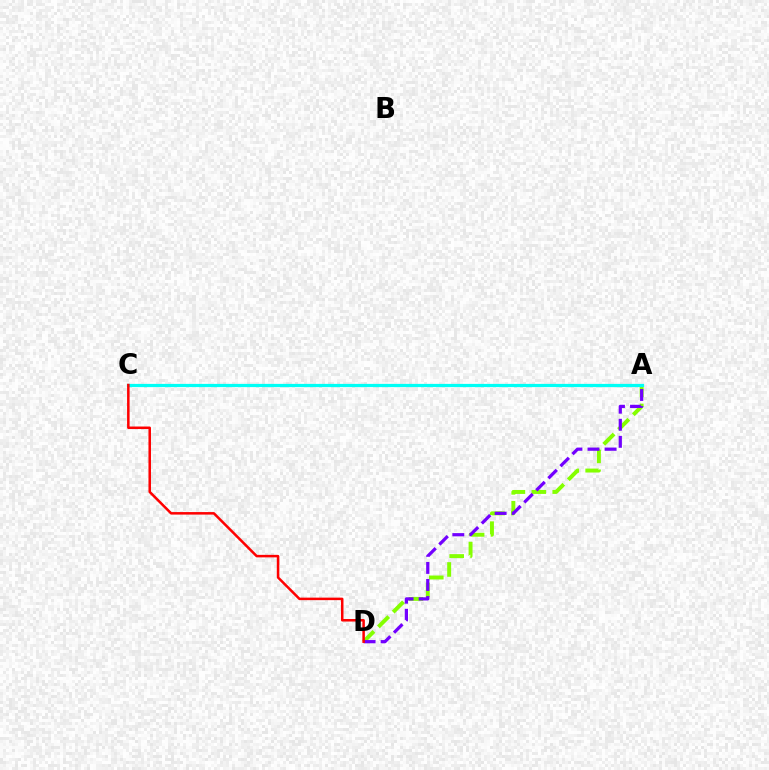{('A', 'D'): [{'color': '#84ff00', 'line_style': 'dashed', 'thickness': 2.84}, {'color': '#7200ff', 'line_style': 'dashed', 'thickness': 2.32}], ('A', 'C'): [{'color': '#00fff6', 'line_style': 'solid', 'thickness': 2.32}], ('C', 'D'): [{'color': '#ff0000', 'line_style': 'solid', 'thickness': 1.81}]}